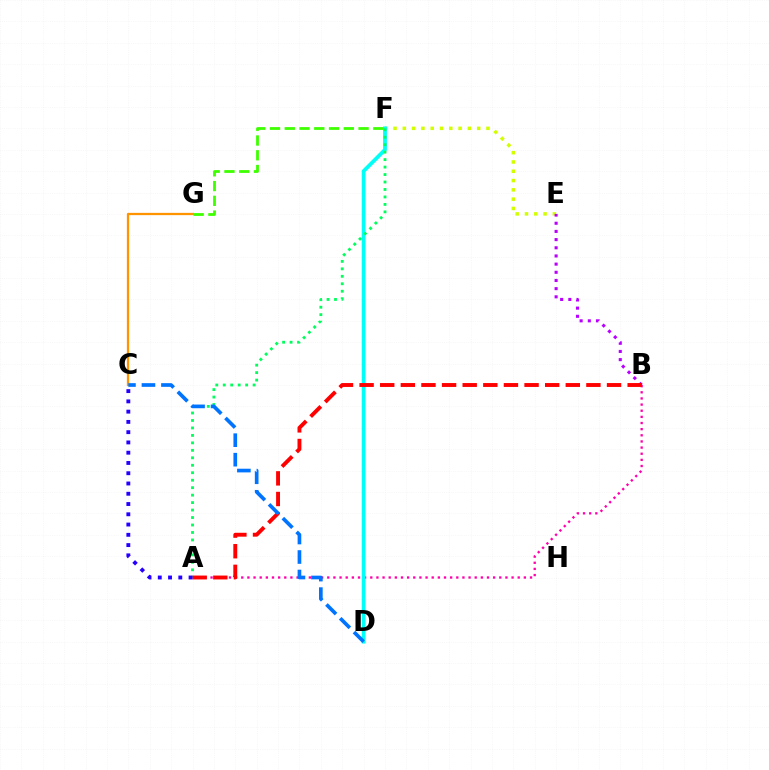{('A', 'B'): [{'color': '#ff00ac', 'line_style': 'dotted', 'thickness': 1.67}, {'color': '#ff0000', 'line_style': 'dashed', 'thickness': 2.8}], ('E', 'F'): [{'color': '#d1ff00', 'line_style': 'dotted', 'thickness': 2.53}], ('C', 'G'): [{'color': '#ff9400', 'line_style': 'solid', 'thickness': 1.63}], ('B', 'E'): [{'color': '#b900ff', 'line_style': 'dotted', 'thickness': 2.22}], ('D', 'F'): [{'color': '#00fff6', 'line_style': 'solid', 'thickness': 2.72}], ('A', 'F'): [{'color': '#00ff5c', 'line_style': 'dotted', 'thickness': 2.03}], ('F', 'G'): [{'color': '#3dff00', 'line_style': 'dashed', 'thickness': 2.01}], ('C', 'D'): [{'color': '#0074ff', 'line_style': 'dashed', 'thickness': 2.65}], ('A', 'C'): [{'color': '#2500ff', 'line_style': 'dotted', 'thickness': 2.79}]}